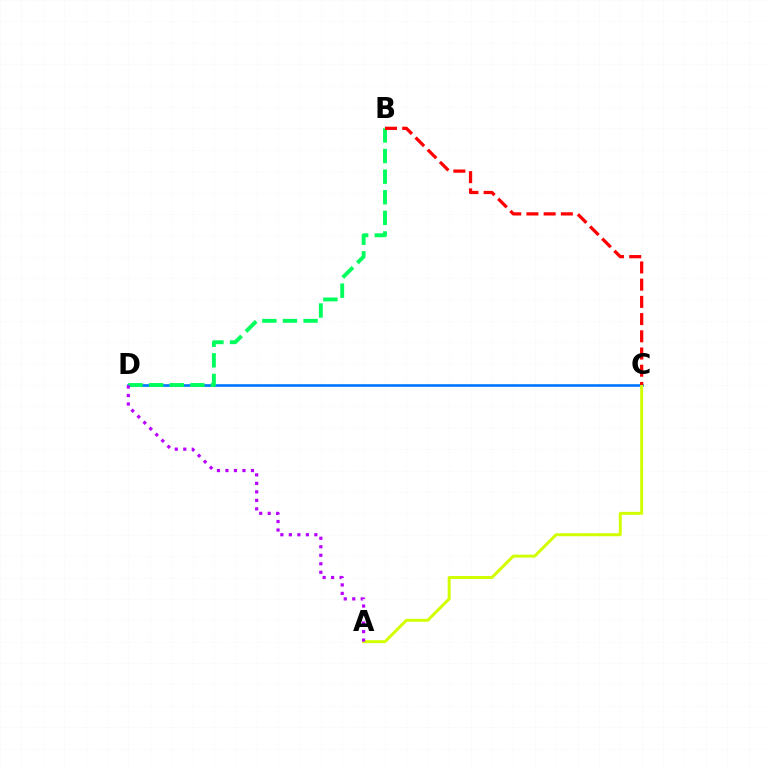{('C', 'D'): [{'color': '#0074ff', 'line_style': 'solid', 'thickness': 1.89}], ('A', 'C'): [{'color': '#d1ff00', 'line_style': 'solid', 'thickness': 2.14}], ('B', 'D'): [{'color': '#00ff5c', 'line_style': 'dashed', 'thickness': 2.8}], ('B', 'C'): [{'color': '#ff0000', 'line_style': 'dashed', 'thickness': 2.34}], ('A', 'D'): [{'color': '#b900ff', 'line_style': 'dotted', 'thickness': 2.31}]}